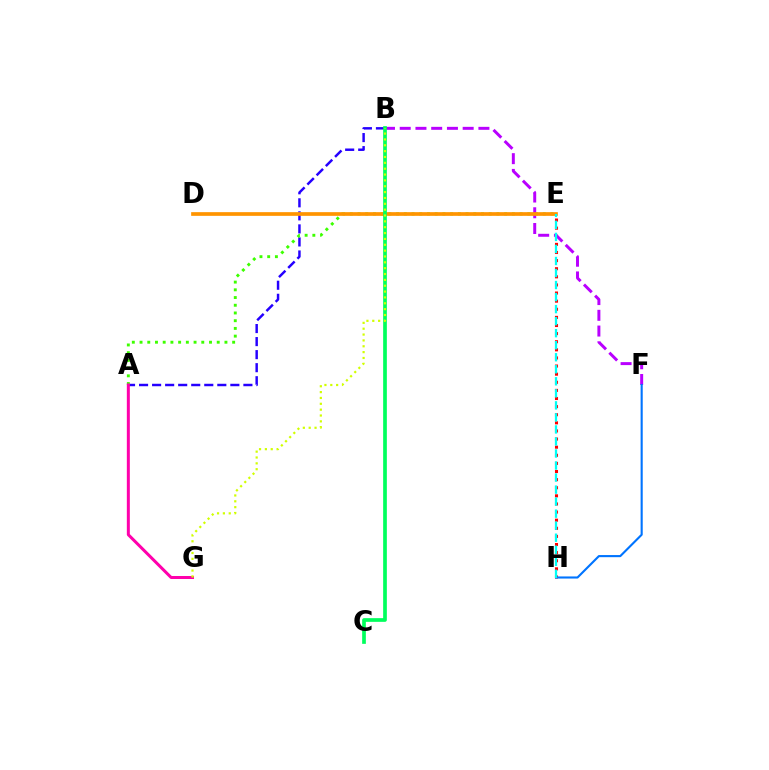{('E', 'H'): [{'color': '#ff0000', 'line_style': 'dotted', 'thickness': 2.2}, {'color': '#00fff6', 'line_style': 'dashed', 'thickness': 1.63}], ('A', 'B'): [{'color': '#2500ff', 'line_style': 'dashed', 'thickness': 1.77}], ('A', 'E'): [{'color': '#3dff00', 'line_style': 'dotted', 'thickness': 2.1}], ('A', 'G'): [{'color': '#ff00ac', 'line_style': 'solid', 'thickness': 2.16}], ('B', 'F'): [{'color': '#b900ff', 'line_style': 'dashed', 'thickness': 2.14}], ('D', 'E'): [{'color': '#ff9400', 'line_style': 'solid', 'thickness': 2.66}], ('F', 'H'): [{'color': '#0074ff', 'line_style': 'solid', 'thickness': 1.52}], ('B', 'C'): [{'color': '#00ff5c', 'line_style': 'solid', 'thickness': 2.66}], ('B', 'G'): [{'color': '#d1ff00', 'line_style': 'dotted', 'thickness': 1.59}]}